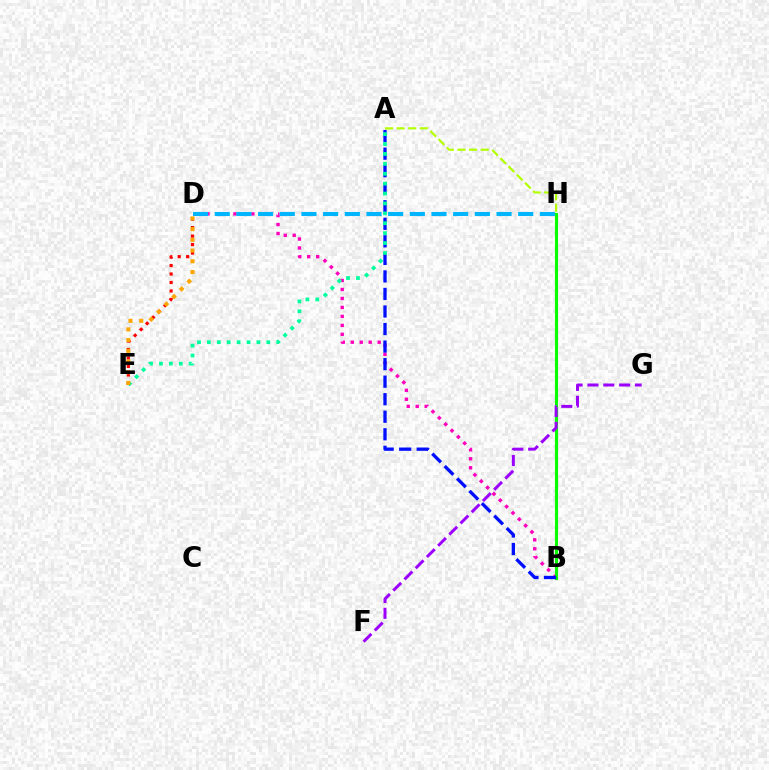{('B', 'D'): [{'color': '#ff00bd', 'line_style': 'dotted', 'thickness': 2.44}], ('B', 'H'): [{'color': '#08ff00', 'line_style': 'solid', 'thickness': 2.22}], ('F', 'G'): [{'color': '#9b00ff', 'line_style': 'dashed', 'thickness': 2.15}], ('D', 'E'): [{'color': '#ff0000', 'line_style': 'dotted', 'thickness': 2.3}, {'color': '#ffa500', 'line_style': 'dotted', 'thickness': 2.91}], ('A', 'H'): [{'color': '#b3ff00', 'line_style': 'dashed', 'thickness': 1.58}], ('D', 'H'): [{'color': '#00b5ff', 'line_style': 'dashed', 'thickness': 2.94}], ('A', 'B'): [{'color': '#0010ff', 'line_style': 'dashed', 'thickness': 2.38}], ('A', 'E'): [{'color': '#00ff9d', 'line_style': 'dotted', 'thickness': 2.69}]}